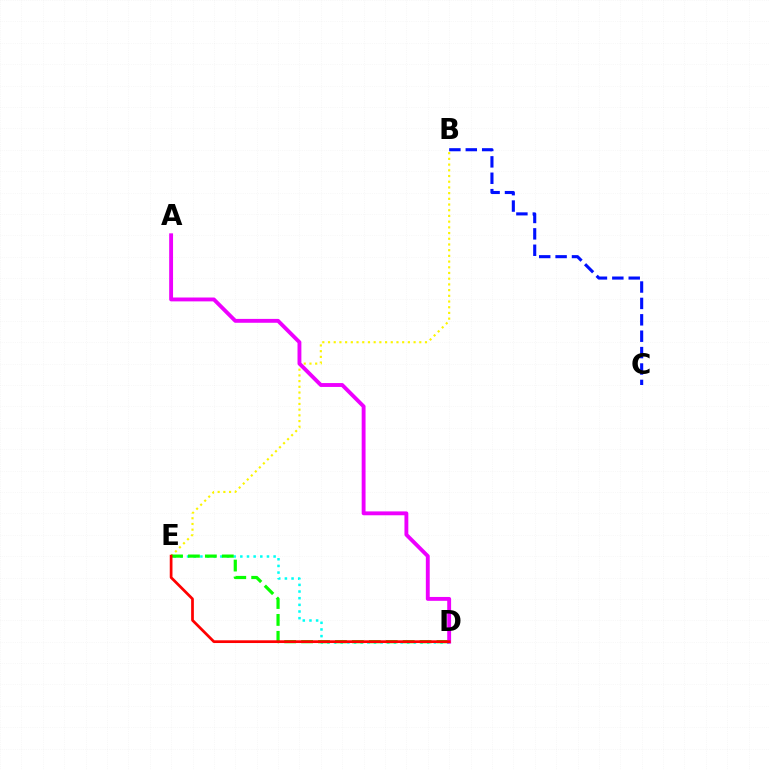{('D', 'E'): [{'color': '#00fff6', 'line_style': 'dotted', 'thickness': 1.81}, {'color': '#08ff00', 'line_style': 'dashed', 'thickness': 2.3}, {'color': '#ff0000', 'line_style': 'solid', 'thickness': 1.96}], ('B', 'E'): [{'color': '#fcf500', 'line_style': 'dotted', 'thickness': 1.55}], ('A', 'D'): [{'color': '#ee00ff', 'line_style': 'solid', 'thickness': 2.79}], ('B', 'C'): [{'color': '#0010ff', 'line_style': 'dashed', 'thickness': 2.23}]}